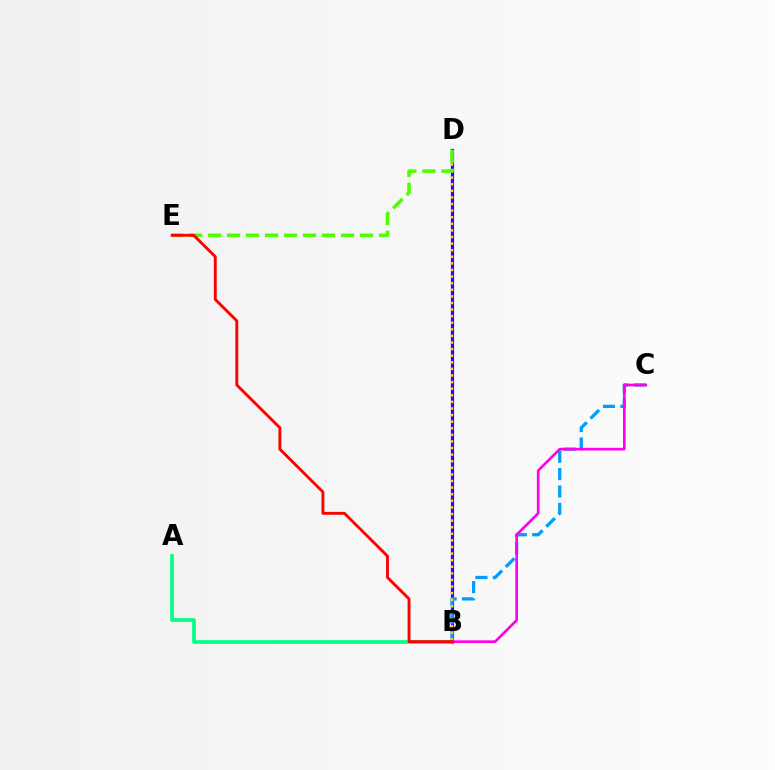{('B', 'D'): [{'color': '#3700ff', 'line_style': 'solid', 'thickness': 2.32}, {'color': '#ffd500', 'line_style': 'dotted', 'thickness': 1.79}], ('B', 'C'): [{'color': '#009eff', 'line_style': 'dashed', 'thickness': 2.36}, {'color': '#ff00ed', 'line_style': 'solid', 'thickness': 1.92}], ('A', 'B'): [{'color': '#00ff86', 'line_style': 'solid', 'thickness': 2.62}], ('D', 'E'): [{'color': '#4fff00', 'line_style': 'dashed', 'thickness': 2.58}], ('B', 'E'): [{'color': '#ff0000', 'line_style': 'solid', 'thickness': 2.07}]}